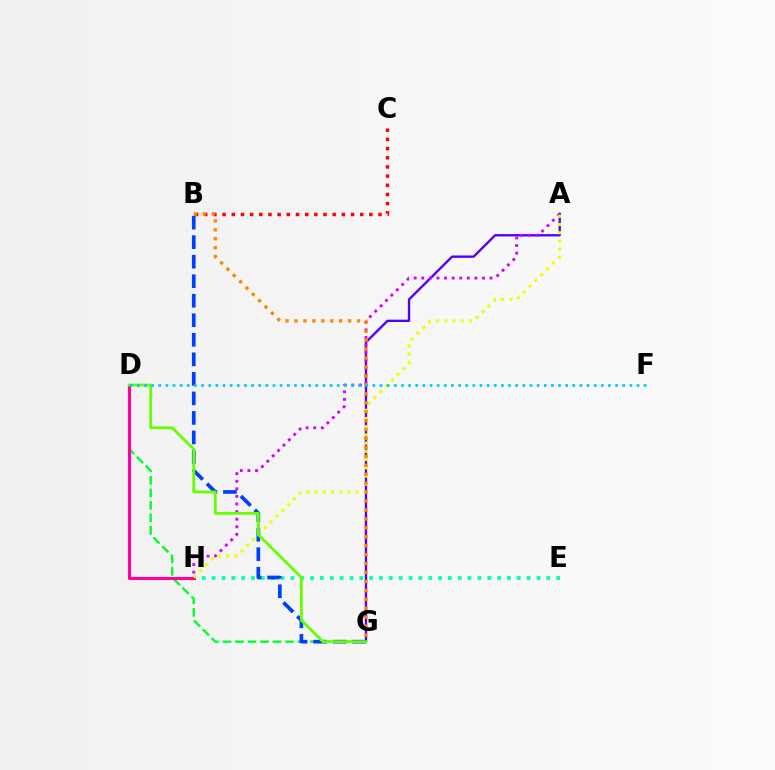{('E', 'H'): [{'color': '#00ffaf', 'line_style': 'dotted', 'thickness': 2.67}], ('D', 'G'): [{'color': '#00ff27', 'line_style': 'dashed', 'thickness': 1.7}, {'color': '#66ff00', 'line_style': 'solid', 'thickness': 2.02}], ('D', 'H'): [{'color': '#ff00a0', 'line_style': 'solid', 'thickness': 2.24}], ('A', 'G'): [{'color': '#4f00ff', 'line_style': 'solid', 'thickness': 1.69}], ('A', 'H'): [{'color': '#d600ff', 'line_style': 'dotted', 'thickness': 2.06}, {'color': '#eeff00', 'line_style': 'dotted', 'thickness': 2.23}], ('B', 'C'): [{'color': '#ff0000', 'line_style': 'dotted', 'thickness': 2.49}], ('B', 'G'): [{'color': '#003fff', 'line_style': 'dashed', 'thickness': 2.65}, {'color': '#ff8800', 'line_style': 'dotted', 'thickness': 2.43}], ('D', 'F'): [{'color': '#00c7ff', 'line_style': 'dotted', 'thickness': 1.94}]}